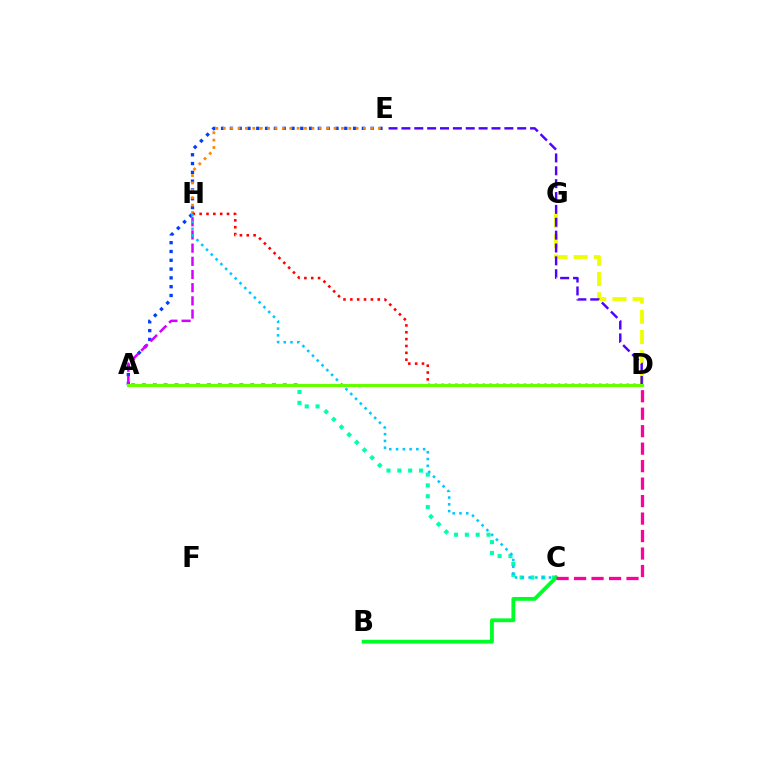{('A', 'C'): [{'color': '#00ffaf', 'line_style': 'dotted', 'thickness': 2.94}], ('A', 'E'): [{'color': '#003fff', 'line_style': 'dotted', 'thickness': 2.39}], ('E', 'H'): [{'color': '#ff8800', 'line_style': 'dotted', 'thickness': 2.01}], ('B', 'C'): [{'color': '#00ff27', 'line_style': 'solid', 'thickness': 2.74}], ('C', 'D'): [{'color': '#ff00a0', 'line_style': 'dashed', 'thickness': 2.37}], ('A', 'H'): [{'color': '#d600ff', 'line_style': 'dashed', 'thickness': 1.79}], ('D', 'G'): [{'color': '#eeff00', 'line_style': 'dashed', 'thickness': 2.74}], ('D', 'H'): [{'color': '#ff0000', 'line_style': 'dotted', 'thickness': 1.86}], ('C', 'H'): [{'color': '#00c7ff', 'line_style': 'dotted', 'thickness': 1.84}], ('D', 'E'): [{'color': '#4f00ff', 'line_style': 'dashed', 'thickness': 1.75}], ('A', 'D'): [{'color': '#66ff00', 'line_style': 'solid', 'thickness': 2.25}]}